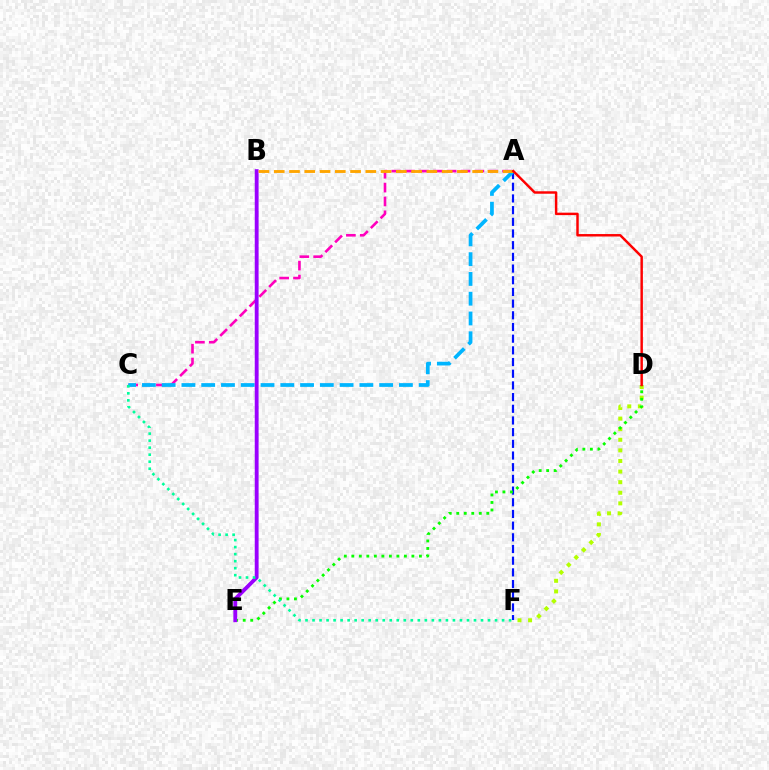{('A', 'F'): [{'color': '#0010ff', 'line_style': 'dashed', 'thickness': 1.59}], ('D', 'F'): [{'color': '#b3ff00', 'line_style': 'dotted', 'thickness': 2.88}], ('D', 'E'): [{'color': '#08ff00', 'line_style': 'dotted', 'thickness': 2.04}], ('A', 'C'): [{'color': '#ff00bd', 'line_style': 'dashed', 'thickness': 1.88}, {'color': '#00b5ff', 'line_style': 'dashed', 'thickness': 2.69}], ('B', 'E'): [{'color': '#9b00ff', 'line_style': 'solid', 'thickness': 2.77}], ('A', 'B'): [{'color': '#ffa500', 'line_style': 'dashed', 'thickness': 2.07}], ('C', 'F'): [{'color': '#00ff9d', 'line_style': 'dotted', 'thickness': 1.91}], ('A', 'D'): [{'color': '#ff0000', 'line_style': 'solid', 'thickness': 1.77}]}